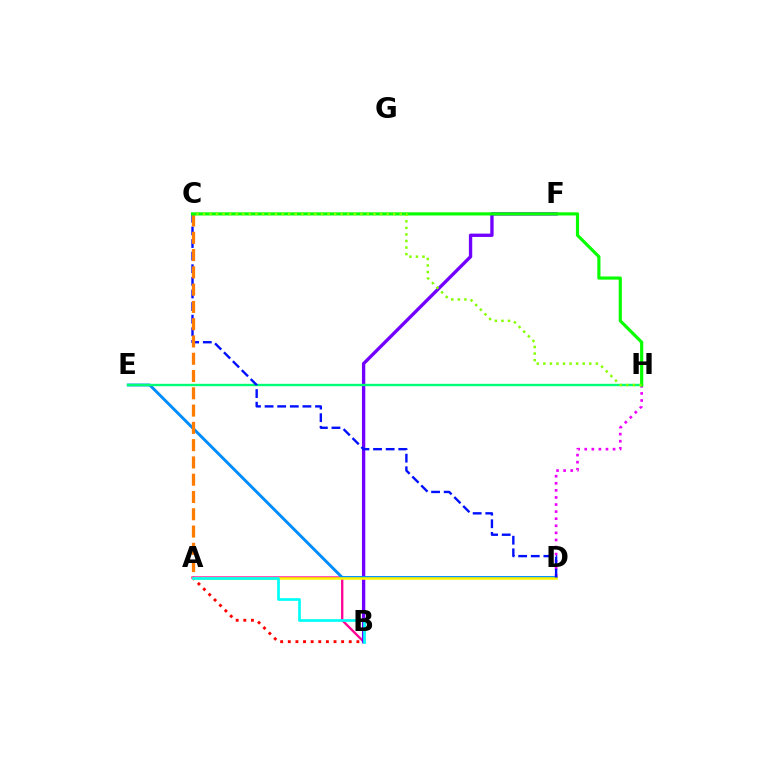{('A', 'B'): [{'color': '#ff0094', 'line_style': 'solid', 'thickness': 1.66}, {'color': '#ff0000', 'line_style': 'dotted', 'thickness': 2.07}, {'color': '#00fff6', 'line_style': 'solid', 'thickness': 1.95}], ('B', 'F'): [{'color': '#7200ff', 'line_style': 'solid', 'thickness': 2.4}], ('D', 'E'): [{'color': '#008cff', 'line_style': 'solid', 'thickness': 2.1}], ('D', 'H'): [{'color': '#ee00ff', 'line_style': 'dotted', 'thickness': 1.92}], ('A', 'D'): [{'color': '#fcf500', 'line_style': 'solid', 'thickness': 1.84}], ('E', 'H'): [{'color': '#00ff74', 'line_style': 'solid', 'thickness': 1.7}], ('C', 'D'): [{'color': '#0010ff', 'line_style': 'dashed', 'thickness': 1.71}], ('A', 'C'): [{'color': '#ff7c00', 'line_style': 'dashed', 'thickness': 2.35}], ('C', 'H'): [{'color': '#08ff00', 'line_style': 'solid', 'thickness': 2.27}, {'color': '#84ff00', 'line_style': 'dotted', 'thickness': 1.78}]}